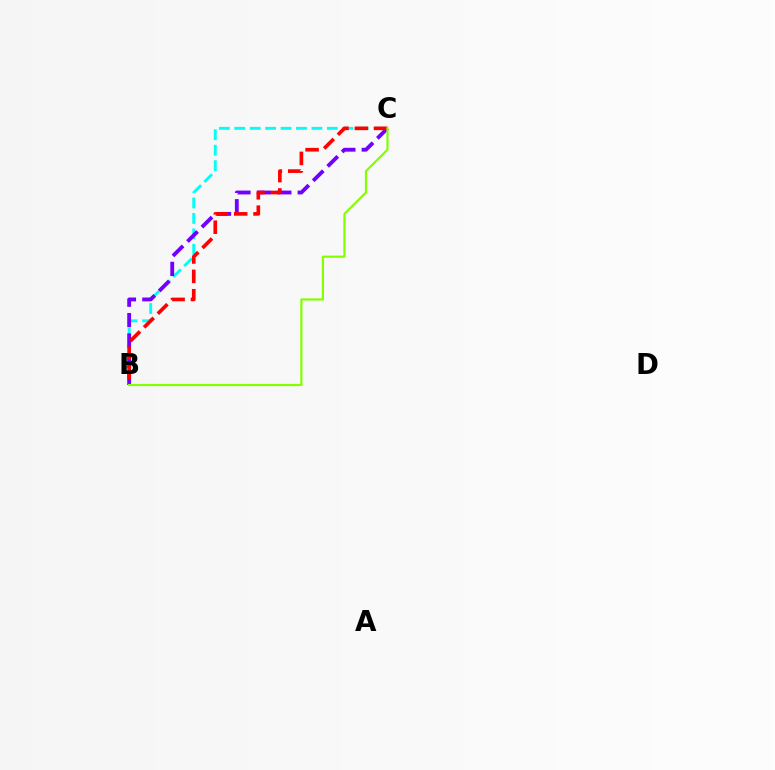{('B', 'C'): [{'color': '#00fff6', 'line_style': 'dashed', 'thickness': 2.1}, {'color': '#7200ff', 'line_style': 'dashed', 'thickness': 2.77}, {'color': '#ff0000', 'line_style': 'dashed', 'thickness': 2.63}, {'color': '#84ff00', 'line_style': 'solid', 'thickness': 1.58}]}